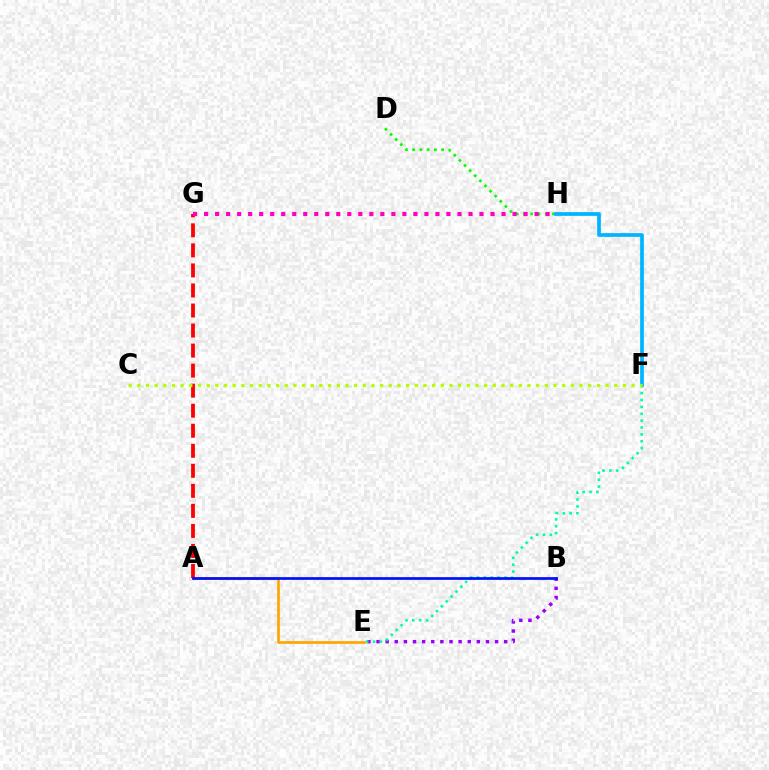{('D', 'H'): [{'color': '#08ff00', 'line_style': 'dotted', 'thickness': 1.97}], ('A', 'E'): [{'color': '#ffa500', 'line_style': 'solid', 'thickness': 1.95}], ('B', 'E'): [{'color': '#9b00ff', 'line_style': 'dotted', 'thickness': 2.48}], ('E', 'F'): [{'color': '#00ff9d', 'line_style': 'dotted', 'thickness': 1.87}], ('F', 'H'): [{'color': '#00b5ff', 'line_style': 'solid', 'thickness': 2.68}], ('A', 'G'): [{'color': '#ff0000', 'line_style': 'dashed', 'thickness': 2.72}], ('A', 'B'): [{'color': '#0010ff', 'line_style': 'solid', 'thickness': 1.96}], ('G', 'H'): [{'color': '#ff00bd', 'line_style': 'dotted', 'thickness': 2.99}], ('C', 'F'): [{'color': '#b3ff00', 'line_style': 'dotted', 'thickness': 2.36}]}